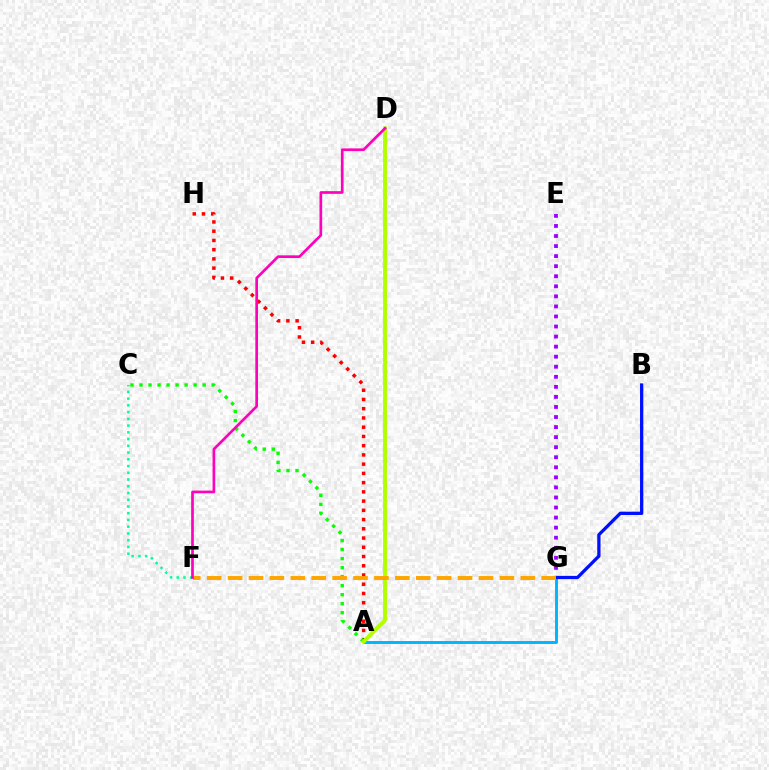{('E', 'G'): [{'color': '#9b00ff', 'line_style': 'dotted', 'thickness': 2.73}], ('A', 'G'): [{'color': '#00b5ff', 'line_style': 'solid', 'thickness': 2.1}], ('A', 'H'): [{'color': '#ff0000', 'line_style': 'dotted', 'thickness': 2.51}], ('B', 'G'): [{'color': '#0010ff', 'line_style': 'solid', 'thickness': 2.36}], ('A', 'C'): [{'color': '#08ff00', 'line_style': 'dotted', 'thickness': 2.45}], ('C', 'F'): [{'color': '#00ff9d', 'line_style': 'dotted', 'thickness': 1.83}], ('A', 'D'): [{'color': '#b3ff00', 'line_style': 'solid', 'thickness': 2.81}], ('F', 'G'): [{'color': '#ffa500', 'line_style': 'dashed', 'thickness': 2.84}], ('D', 'F'): [{'color': '#ff00bd', 'line_style': 'solid', 'thickness': 1.94}]}